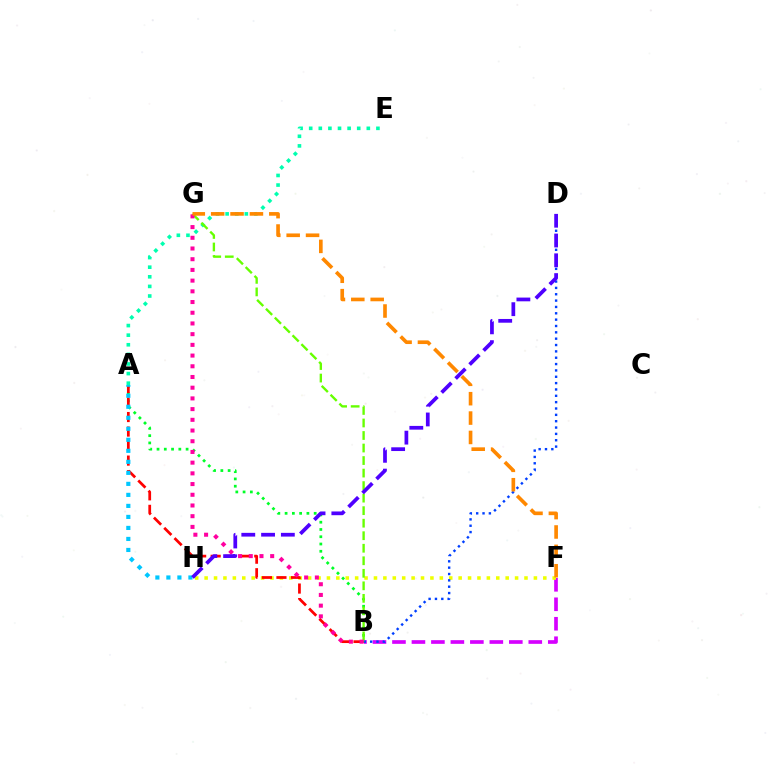{('B', 'F'): [{'color': '#d600ff', 'line_style': 'dashed', 'thickness': 2.65}], ('F', 'H'): [{'color': '#eeff00', 'line_style': 'dotted', 'thickness': 2.56}], ('B', 'D'): [{'color': '#003fff', 'line_style': 'dotted', 'thickness': 1.72}], ('A', 'B'): [{'color': '#00ff27', 'line_style': 'dotted', 'thickness': 1.97}, {'color': '#ff0000', 'line_style': 'dashed', 'thickness': 1.97}], ('A', 'E'): [{'color': '#00ffaf', 'line_style': 'dotted', 'thickness': 2.61}], ('B', 'G'): [{'color': '#66ff00', 'line_style': 'dashed', 'thickness': 1.7}, {'color': '#ff00a0', 'line_style': 'dotted', 'thickness': 2.91}], ('A', 'H'): [{'color': '#00c7ff', 'line_style': 'dotted', 'thickness': 2.99}], ('D', 'H'): [{'color': '#4f00ff', 'line_style': 'dashed', 'thickness': 2.69}], ('F', 'G'): [{'color': '#ff8800', 'line_style': 'dashed', 'thickness': 2.63}]}